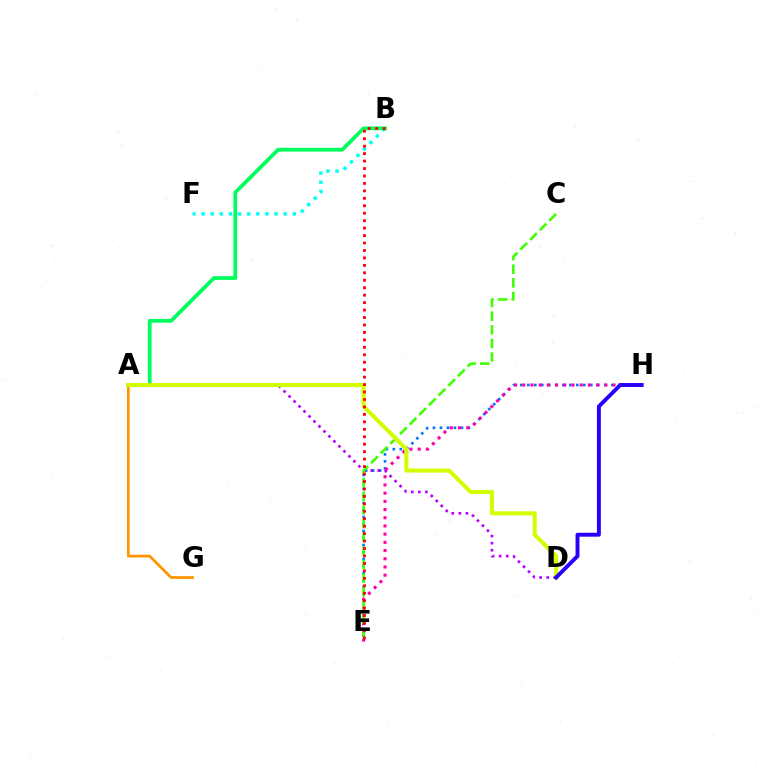{('B', 'F'): [{'color': '#00fff6', 'line_style': 'dotted', 'thickness': 2.48}], ('E', 'H'): [{'color': '#0074ff', 'line_style': 'dotted', 'thickness': 1.9}, {'color': '#ff00ac', 'line_style': 'dotted', 'thickness': 2.23}], ('A', 'D'): [{'color': '#b900ff', 'line_style': 'dotted', 'thickness': 1.92}, {'color': '#d1ff00', 'line_style': 'solid', 'thickness': 2.93}], ('A', 'B'): [{'color': '#00ff5c', 'line_style': 'solid', 'thickness': 2.7}], ('A', 'G'): [{'color': '#ff9400', 'line_style': 'solid', 'thickness': 1.97}], ('C', 'E'): [{'color': '#3dff00', 'line_style': 'dashed', 'thickness': 1.86}], ('B', 'E'): [{'color': '#ff0000', 'line_style': 'dotted', 'thickness': 2.02}], ('D', 'H'): [{'color': '#2500ff', 'line_style': 'solid', 'thickness': 2.81}]}